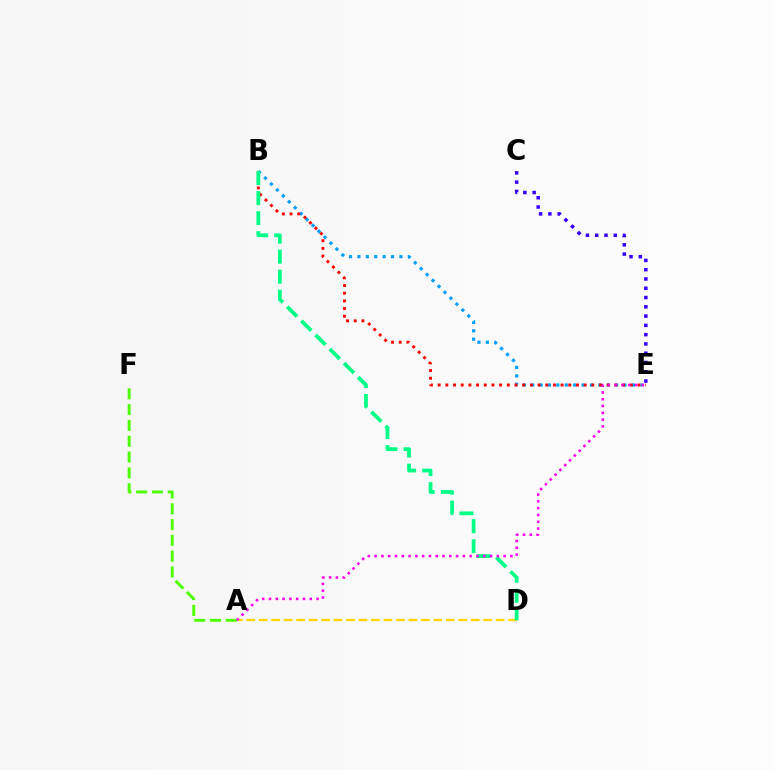{('B', 'E'): [{'color': '#009eff', 'line_style': 'dotted', 'thickness': 2.28}, {'color': '#ff0000', 'line_style': 'dotted', 'thickness': 2.09}], ('A', 'D'): [{'color': '#ffd500', 'line_style': 'dashed', 'thickness': 1.69}], ('A', 'F'): [{'color': '#4fff00', 'line_style': 'dashed', 'thickness': 2.15}], ('C', 'E'): [{'color': '#3700ff', 'line_style': 'dotted', 'thickness': 2.52}], ('B', 'D'): [{'color': '#00ff86', 'line_style': 'dashed', 'thickness': 2.72}], ('A', 'E'): [{'color': '#ff00ed', 'line_style': 'dotted', 'thickness': 1.85}]}